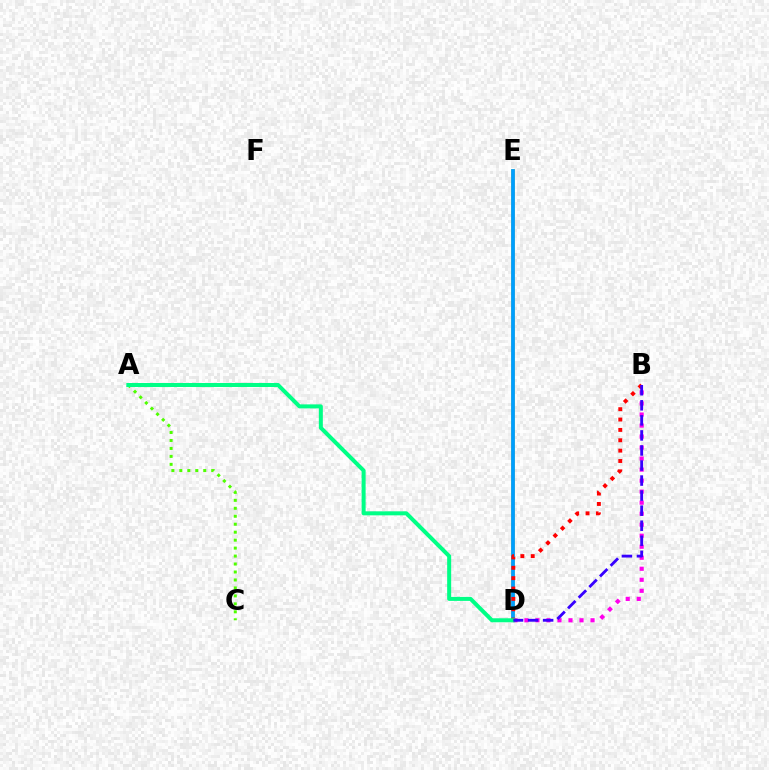{('A', 'C'): [{'color': '#4fff00', 'line_style': 'dotted', 'thickness': 2.16}], ('D', 'E'): [{'color': '#ffd500', 'line_style': 'solid', 'thickness': 2.52}, {'color': '#009eff', 'line_style': 'solid', 'thickness': 2.72}], ('B', 'D'): [{'color': '#ff00ed', 'line_style': 'dotted', 'thickness': 2.99}, {'color': '#ff0000', 'line_style': 'dotted', 'thickness': 2.82}, {'color': '#3700ff', 'line_style': 'dashed', 'thickness': 2.04}], ('A', 'D'): [{'color': '#00ff86', 'line_style': 'solid', 'thickness': 2.89}]}